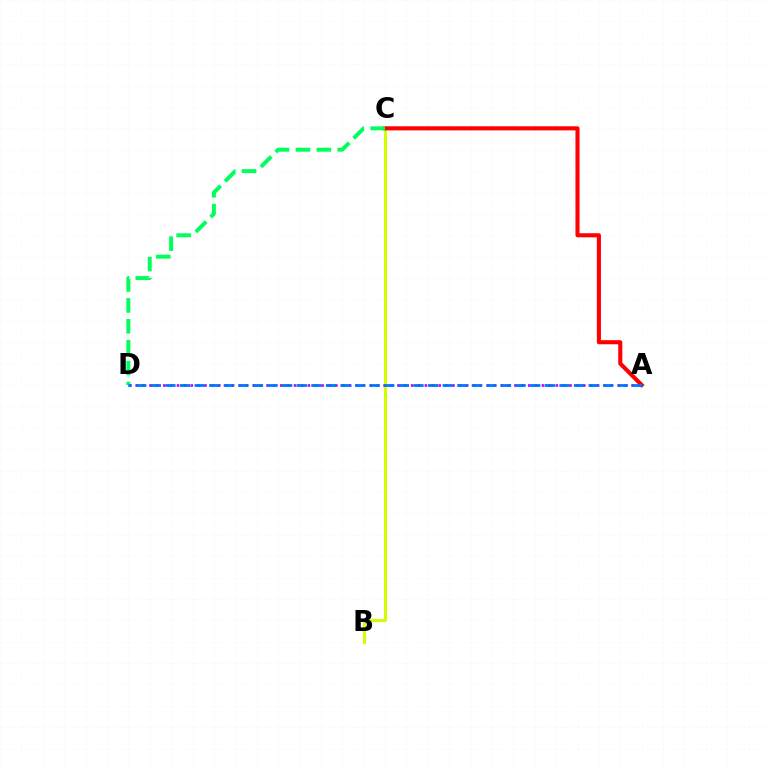{('B', 'C'): [{'color': '#d1ff00', 'line_style': 'solid', 'thickness': 2.22}], ('A', 'C'): [{'color': '#ff0000', 'line_style': 'solid', 'thickness': 2.94}], ('A', 'D'): [{'color': '#b900ff', 'line_style': 'dotted', 'thickness': 1.87}, {'color': '#0074ff', 'line_style': 'dashed', 'thickness': 1.98}], ('C', 'D'): [{'color': '#00ff5c', 'line_style': 'dashed', 'thickness': 2.84}]}